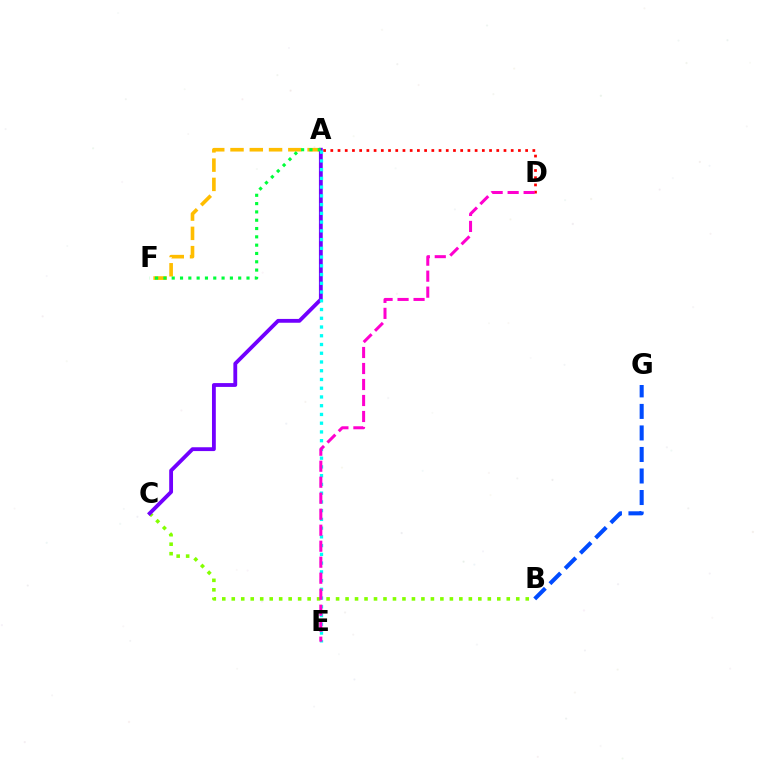{('B', 'C'): [{'color': '#84ff00', 'line_style': 'dotted', 'thickness': 2.58}], ('A', 'F'): [{'color': '#ffbd00', 'line_style': 'dashed', 'thickness': 2.62}, {'color': '#00ff39', 'line_style': 'dotted', 'thickness': 2.26}], ('A', 'D'): [{'color': '#ff0000', 'line_style': 'dotted', 'thickness': 1.96}], ('B', 'G'): [{'color': '#004bff', 'line_style': 'dashed', 'thickness': 2.92}], ('A', 'C'): [{'color': '#7200ff', 'line_style': 'solid', 'thickness': 2.75}], ('A', 'E'): [{'color': '#00fff6', 'line_style': 'dotted', 'thickness': 2.38}], ('D', 'E'): [{'color': '#ff00cf', 'line_style': 'dashed', 'thickness': 2.17}]}